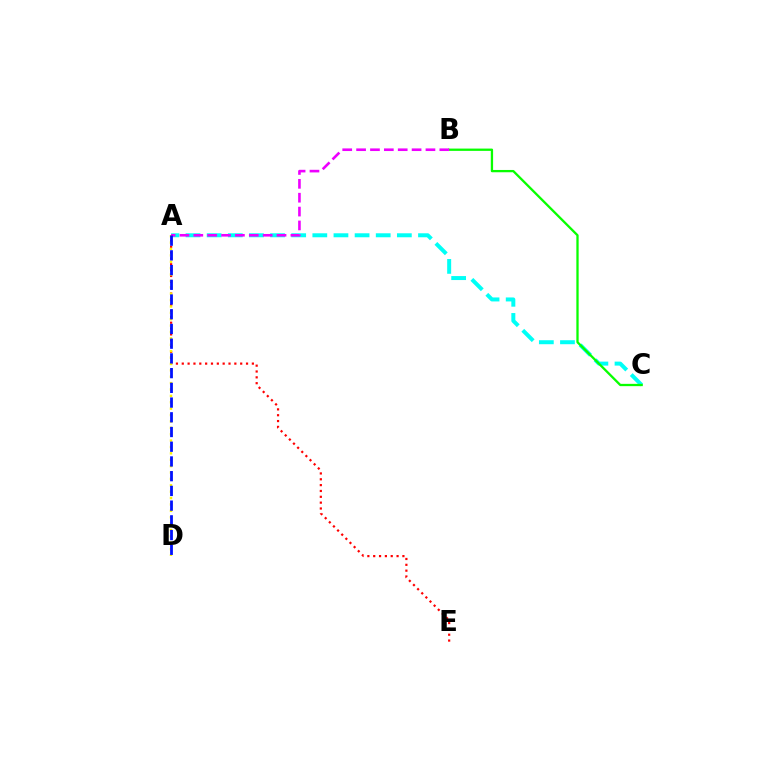{('A', 'E'): [{'color': '#ff0000', 'line_style': 'dotted', 'thickness': 1.59}], ('A', 'C'): [{'color': '#00fff6', 'line_style': 'dashed', 'thickness': 2.87}], ('A', 'D'): [{'color': '#fcf500', 'line_style': 'dotted', 'thickness': 1.74}, {'color': '#0010ff', 'line_style': 'dashed', 'thickness': 2.0}], ('B', 'C'): [{'color': '#08ff00', 'line_style': 'solid', 'thickness': 1.65}], ('A', 'B'): [{'color': '#ee00ff', 'line_style': 'dashed', 'thickness': 1.88}]}